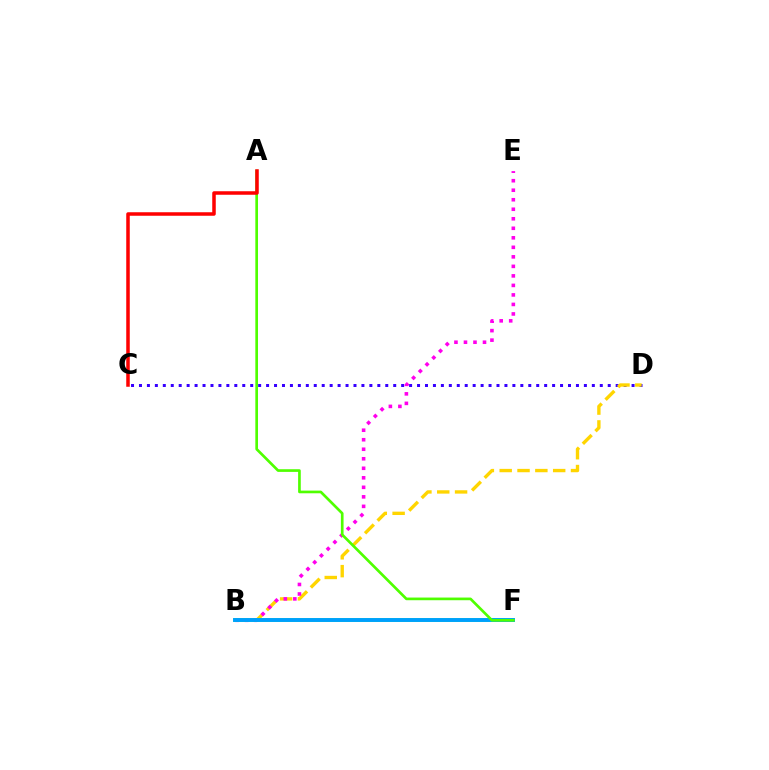{('C', 'D'): [{'color': '#3700ff', 'line_style': 'dotted', 'thickness': 2.16}], ('B', 'D'): [{'color': '#ffd500', 'line_style': 'dashed', 'thickness': 2.42}], ('B', 'E'): [{'color': '#ff00ed', 'line_style': 'dotted', 'thickness': 2.59}], ('B', 'F'): [{'color': '#00ff86', 'line_style': 'solid', 'thickness': 2.68}, {'color': '#009eff', 'line_style': 'solid', 'thickness': 2.74}], ('A', 'F'): [{'color': '#4fff00', 'line_style': 'solid', 'thickness': 1.93}], ('A', 'C'): [{'color': '#ff0000', 'line_style': 'solid', 'thickness': 2.53}]}